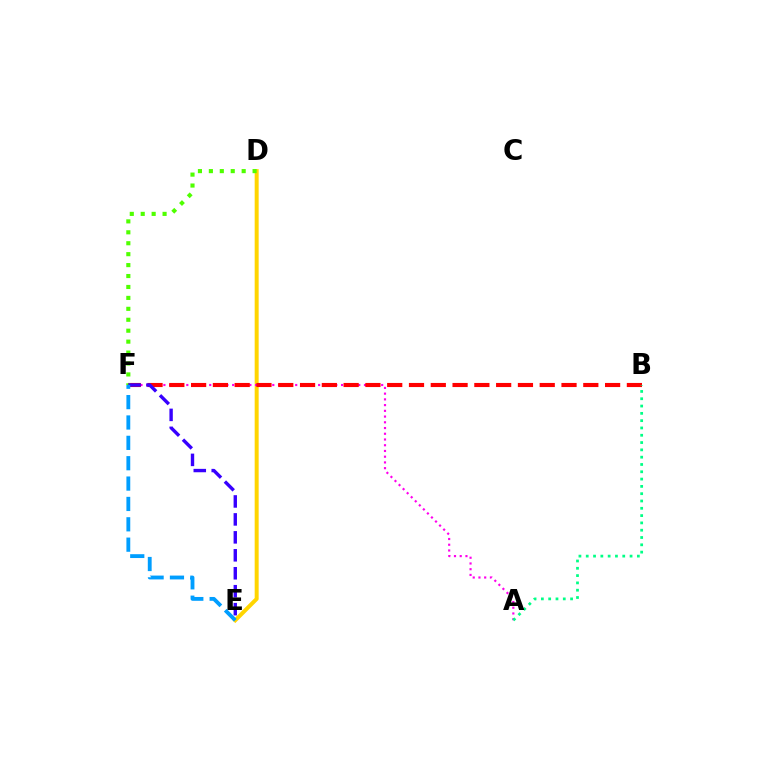{('D', 'E'): [{'color': '#ffd500', 'line_style': 'solid', 'thickness': 2.87}], ('A', 'F'): [{'color': '#ff00ed', 'line_style': 'dotted', 'thickness': 1.56}], ('B', 'F'): [{'color': '#ff0000', 'line_style': 'dashed', 'thickness': 2.96}], ('D', 'F'): [{'color': '#4fff00', 'line_style': 'dotted', 'thickness': 2.97}], ('E', 'F'): [{'color': '#3700ff', 'line_style': 'dashed', 'thickness': 2.44}, {'color': '#009eff', 'line_style': 'dashed', 'thickness': 2.77}], ('A', 'B'): [{'color': '#00ff86', 'line_style': 'dotted', 'thickness': 1.98}]}